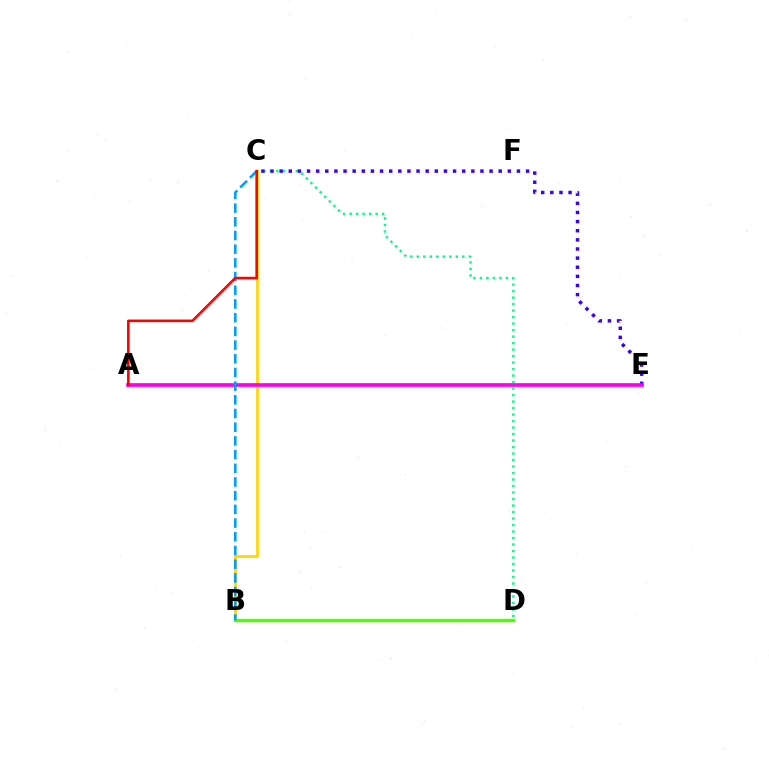{('C', 'D'): [{'color': '#00ff86', 'line_style': 'dotted', 'thickness': 1.77}], ('B', 'C'): [{'color': '#ffd500', 'line_style': 'solid', 'thickness': 1.91}, {'color': '#009eff', 'line_style': 'dashed', 'thickness': 1.86}], ('C', 'E'): [{'color': '#3700ff', 'line_style': 'dotted', 'thickness': 2.48}], ('A', 'E'): [{'color': '#ff00ed', 'line_style': 'solid', 'thickness': 2.66}], ('B', 'D'): [{'color': '#4fff00', 'line_style': 'solid', 'thickness': 2.41}], ('A', 'C'): [{'color': '#ff0000', 'line_style': 'solid', 'thickness': 1.87}]}